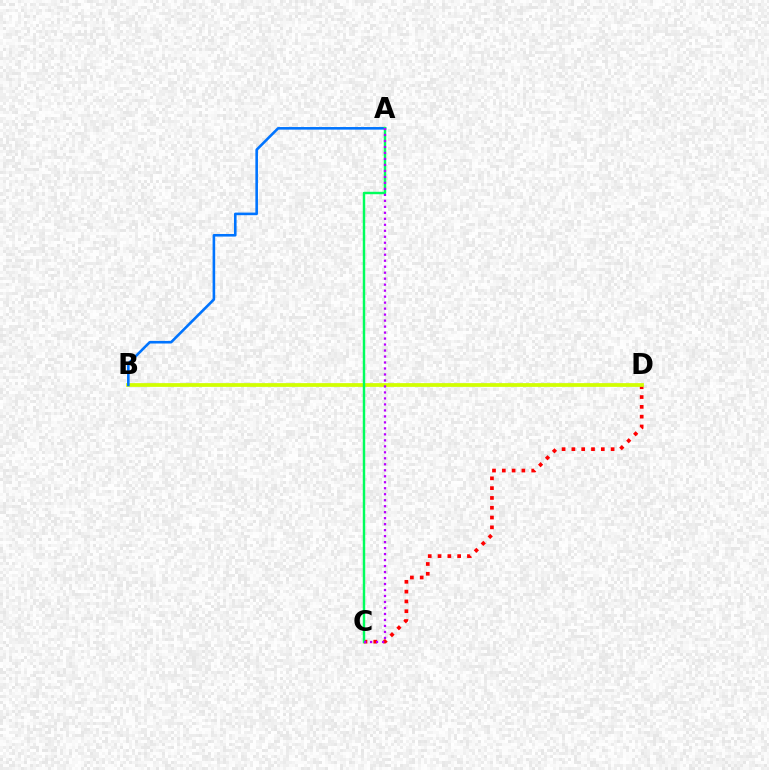{('C', 'D'): [{'color': '#ff0000', 'line_style': 'dotted', 'thickness': 2.66}], ('B', 'D'): [{'color': '#d1ff00', 'line_style': 'solid', 'thickness': 2.7}], ('A', 'B'): [{'color': '#0074ff', 'line_style': 'solid', 'thickness': 1.87}], ('A', 'C'): [{'color': '#00ff5c', 'line_style': 'solid', 'thickness': 1.76}, {'color': '#b900ff', 'line_style': 'dotted', 'thickness': 1.63}]}